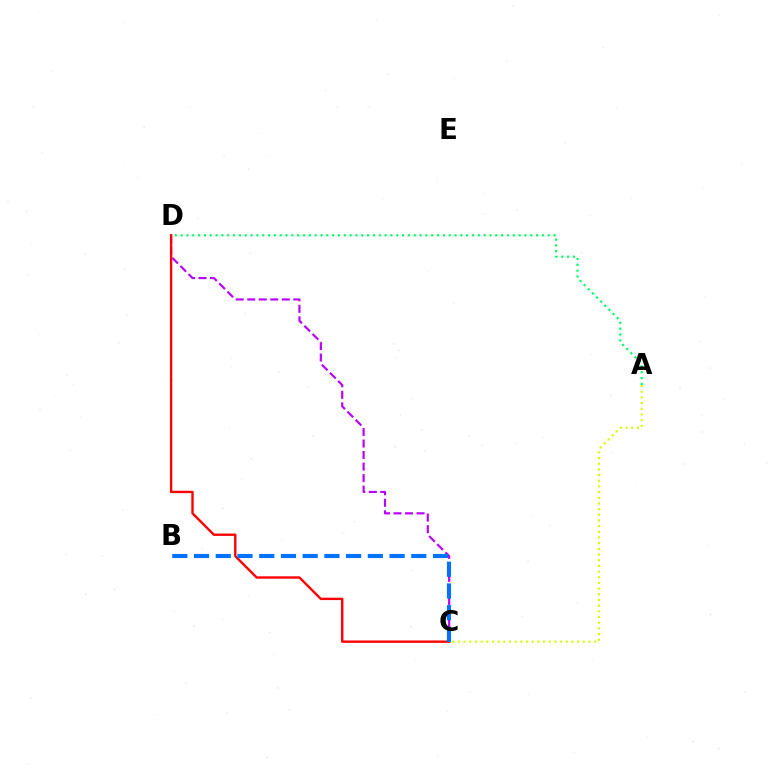{('A', 'C'): [{'color': '#d1ff00', 'line_style': 'dotted', 'thickness': 1.54}], ('C', 'D'): [{'color': '#b900ff', 'line_style': 'dashed', 'thickness': 1.57}, {'color': '#ff0000', 'line_style': 'solid', 'thickness': 1.71}], ('A', 'D'): [{'color': '#00ff5c', 'line_style': 'dotted', 'thickness': 1.58}], ('B', 'C'): [{'color': '#0074ff', 'line_style': 'dashed', 'thickness': 2.95}]}